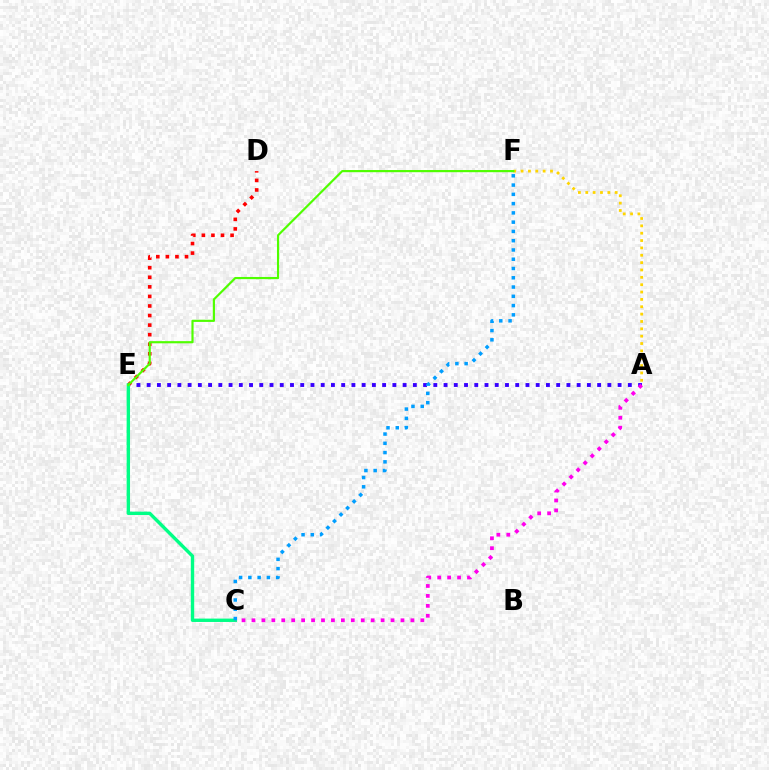{('A', 'F'): [{'color': '#ffd500', 'line_style': 'dotted', 'thickness': 2.0}], ('D', 'E'): [{'color': '#ff0000', 'line_style': 'dotted', 'thickness': 2.6}], ('A', 'E'): [{'color': '#3700ff', 'line_style': 'dotted', 'thickness': 2.78}], ('C', 'E'): [{'color': '#00ff86', 'line_style': 'solid', 'thickness': 2.44}], ('E', 'F'): [{'color': '#4fff00', 'line_style': 'solid', 'thickness': 1.56}], ('A', 'C'): [{'color': '#ff00ed', 'line_style': 'dotted', 'thickness': 2.7}], ('C', 'F'): [{'color': '#009eff', 'line_style': 'dotted', 'thickness': 2.52}]}